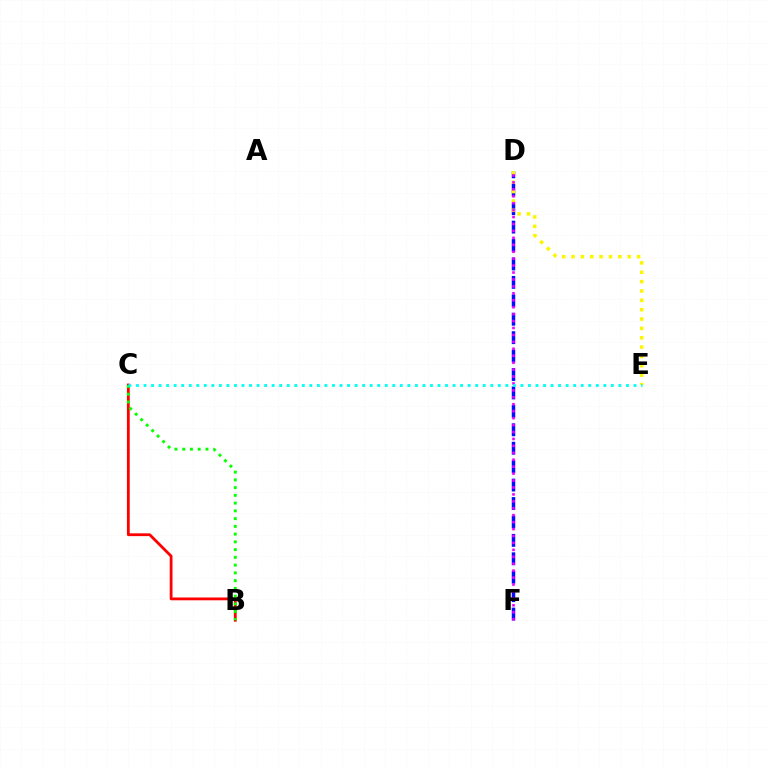{('D', 'F'): [{'color': '#0010ff', 'line_style': 'dashed', 'thickness': 2.5}, {'color': '#ee00ff', 'line_style': 'dotted', 'thickness': 1.88}], ('D', 'E'): [{'color': '#fcf500', 'line_style': 'dotted', 'thickness': 2.54}], ('B', 'C'): [{'color': '#ff0000', 'line_style': 'solid', 'thickness': 2.02}, {'color': '#08ff00', 'line_style': 'dotted', 'thickness': 2.11}], ('C', 'E'): [{'color': '#00fff6', 'line_style': 'dotted', 'thickness': 2.05}]}